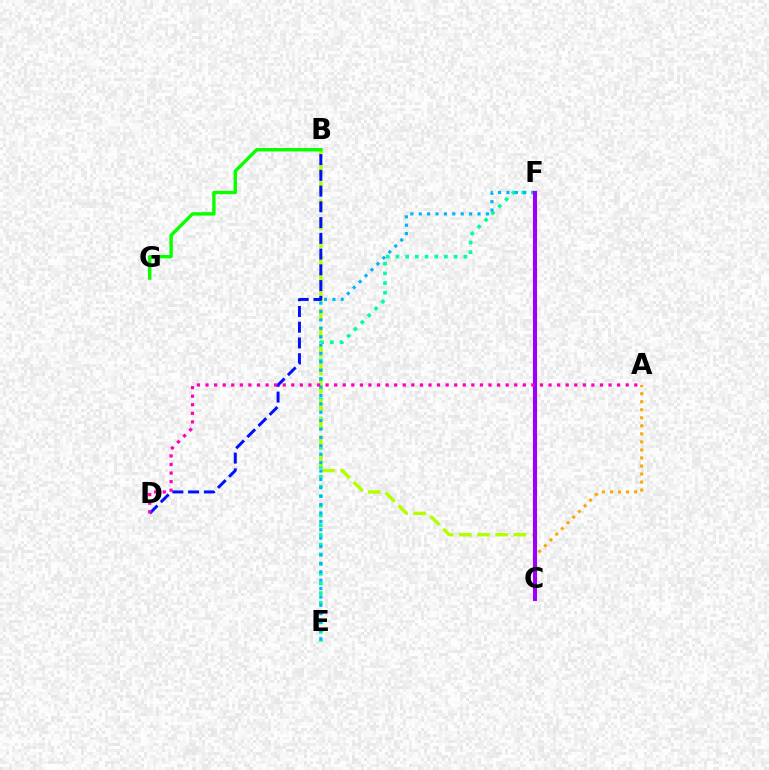{('E', 'F'): [{'color': '#00ff9d', 'line_style': 'dotted', 'thickness': 2.64}, {'color': '#00b5ff', 'line_style': 'dotted', 'thickness': 2.28}], ('B', 'C'): [{'color': '#b3ff00', 'line_style': 'dashed', 'thickness': 2.47}], ('C', 'F'): [{'color': '#ff0000', 'line_style': 'dotted', 'thickness': 1.78}, {'color': '#9b00ff', 'line_style': 'solid', 'thickness': 2.93}], ('A', 'C'): [{'color': '#ffa500', 'line_style': 'dotted', 'thickness': 2.18}], ('B', 'D'): [{'color': '#0010ff', 'line_style': 'dashed', 'thickness': 2.14}], ('B', 'G'): [{'color': '#08ff00', 'line_style': 'solid', 'thickness': 2.43}], ('A', 'D'): [{'color': '#ff00bd', 'line_style': 'dotted', 'thickness': 2.33}]}